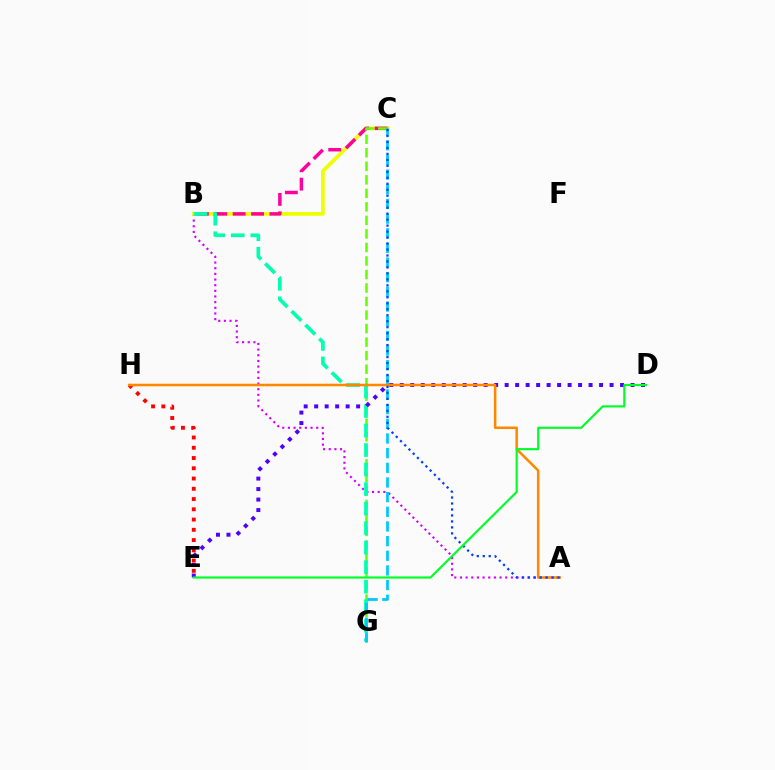{('A', 'B'): [{'color': '#d600ff', 'line_style': 'dotted', 'thickness': 1.54}], ('B', 'C'): [{'color': '#eeff00', 'line_style': 'solid', 'thickness': 2.67}, {'color': '#ff00a0', 'line_style': 'dashed', 'thickness': 2.5}], ('E', 'H'): [{'color': '#ff0000', 'line_style': 'dotted', 'thickness': 2.79}], ('C', 'G'): [{'color': '#66ff00', 'line_style': 'dashed', 'thickness': 1.84}, {'color': '#00c7ff', 'line_style': 'dashed', 'thickness': 1.99}], ('B', 'G'): [{'color': '#00ffaf', 'line_style': 'dashed', 'thickness': 2.65}], ('D', 'E'): [{'color': '#4f00ff', 'line_style': 'dotted', 'thickness': 2.85}, {'color': '#00ff27', 'line_style': 'solid', 'thickness': 1.56}], ('A', 'H'): [{'color': '#ff8800', 'line_style': 'solid', 'thickness': 1.81}], ('A', 'C'): [{'color': '#003fff', 'line_style': 'dotted', 'thickness': 1.62}]}